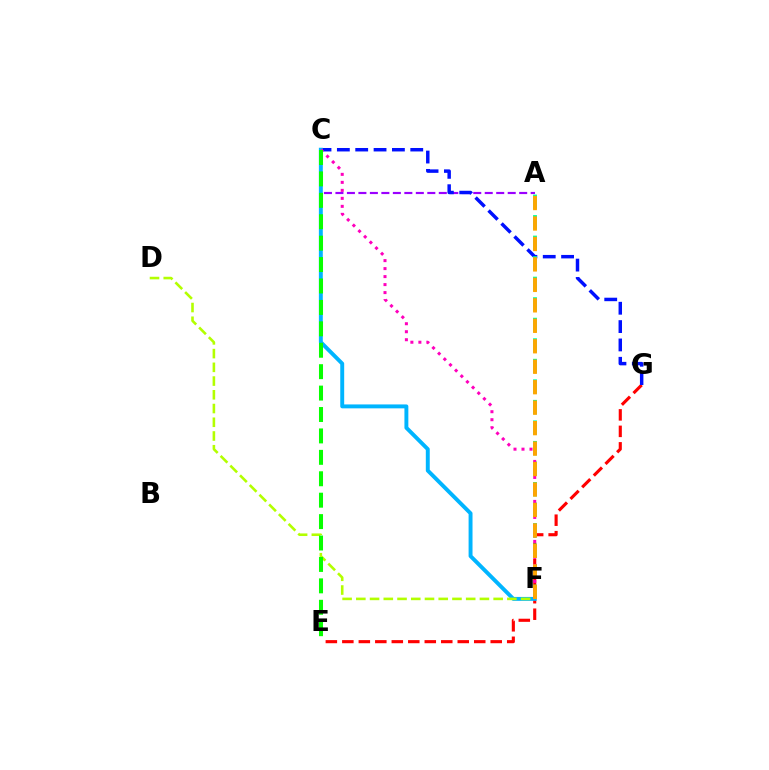{('A', 'C'): [{'color': '#9b00ff', 'line_style': 'dashed', 'thickness': 1.56}], ('E', 'G'): [{'color': '#ff0000', 'line_style': 'dashed', 'thickness': 2.24}], ('C', 'G'): [{'color': '#0010ff', 'line_style': 'dashed', 'thickness': 2.49}], ('C', 'F'): [{'color': '#00b5ff', 'line_style': 'solid', 'thickness': 2.82}, {'color': '#ff00bd', 'line_style': 'dotted', 'thickness': 2.17}], ('A', 'F'): [{'color': '#00ff9d', 'line_style': 'dashed', 'thickness': 2.79}, {'color': '#ffa500', 'line_style': 'dashed', 'thickness': 2.78}], ('D', 'F'): [{'color': '#b3ff00', 'line_style': 'dashed', 'thickness': 1.87}], ('C', 'E'): [{'color': '#08ff00', 'line_style': 'dashed', 'thickness': 2.91}]}